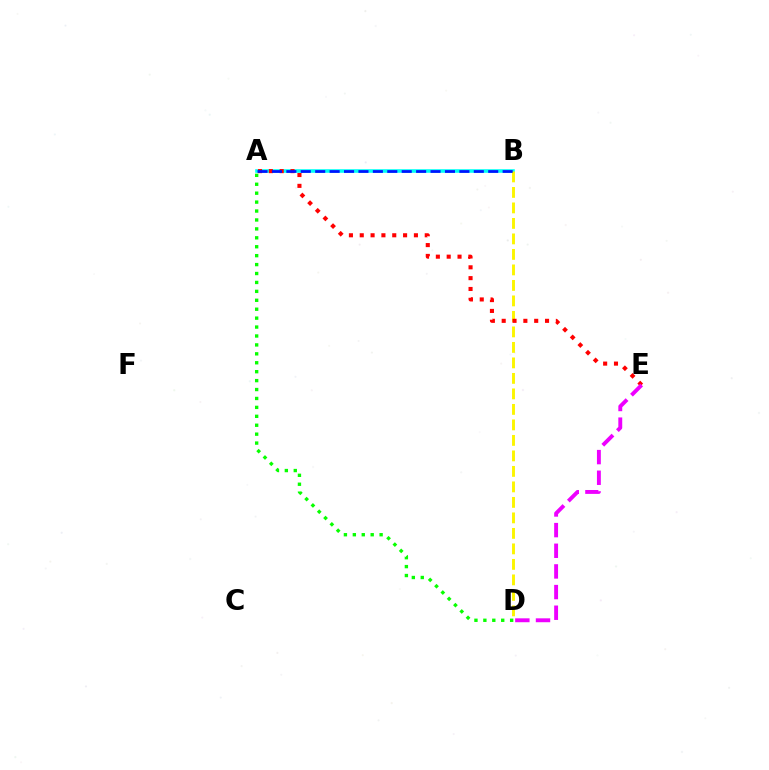{('A', 'B'): [{'color': '#00fff6', 'line_style': 'solid', 'thickness': 2.58}, {'color': '#0010ff', 'line_style': 'dashed', 'thickness': 1.96}], ('B', 'D'): [{'color': '#fcf500', 'line_style': 'dashed', 'thickness': 2.11}], ('A', 'E'): [{'color': '#ff0000', 'line_style': 'dotted', 'thickness': 2.94}], ('A', 'D'): [{'color': '#08ff00', 'line_style': 'dotted', 'thickness': 2.42}], ('D', 'E'): [{'color': '#ee00ff', 'line_style': 'dashed', 'thickness': 2.81}]}